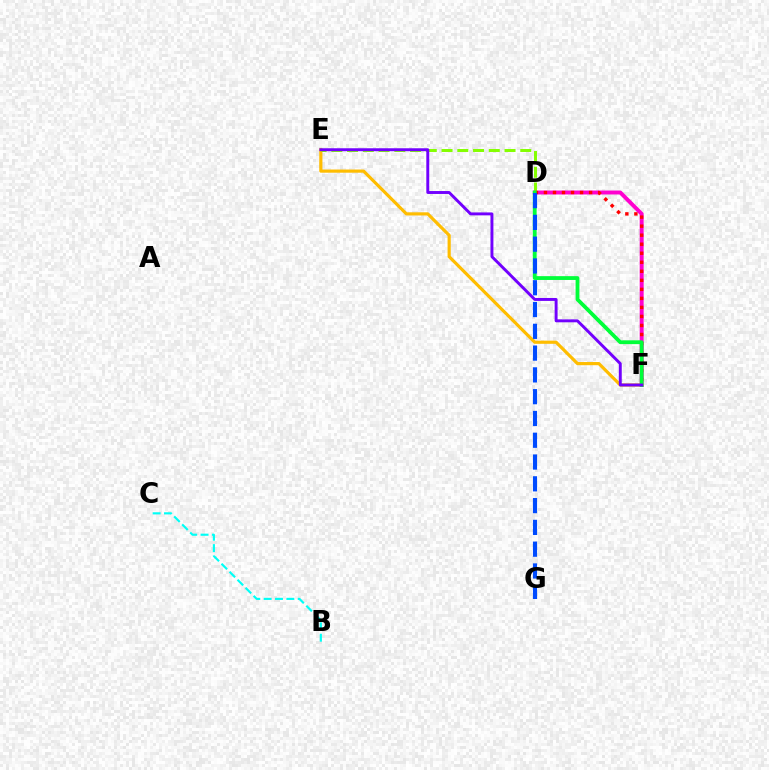{('D', 'F'): [{'color': '#ff00cf', 'line_style': 'solid', 'thickness': 2.84}, {'color': '#ff0000', 'line_style': 'dotted', 'thickness': 2.45}, {'color': '#00ff39', 'line_style': 'solid', 'thickness': 2.74}], ('E', 'F'): [{'color': '#ffbd00', 'line_style': 'solid', 'thickness': 2.29}, {'color': '#7200ff', 'line_style': 'solid', 'thickness': 2.11}], ('D', 'E'): [{'color': '#84ff00', 'line_style': 'dashed', 'thickness': 2.14}], ('D', 'G'): [{'color': '#004bff', 'line_style': 'dashed', 'thickness': 2.96}], ('B', 'C'): [{'color': '#00fff6', 'line_style': 'dashed', 'thickness': 1.54}]}